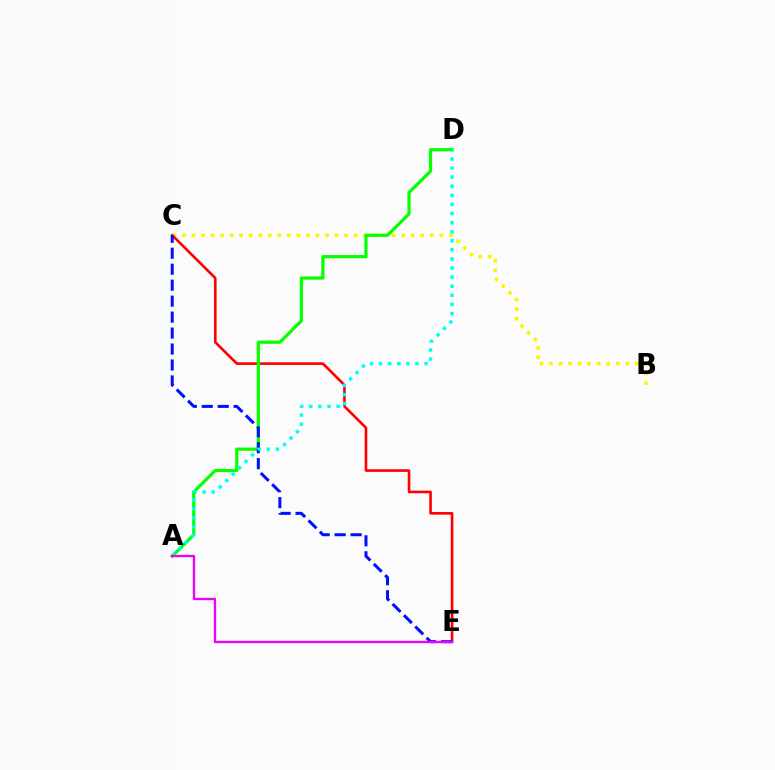{('B', 'C'): [{'color': '#fcf500', 'line_style': 'dotted', 'thickness': 2.59}], ('C', 'E'): [{'color': '#ff0000', 'line_style': 'solid', 'thickness': 1.89}, {'color': '#0010ff', 'line_style': 'dashed', 'thickness': 2.17}], ('A', 'D'): [{'color': '#08ff00', 'line_style': 'solid', 'thickness': 2.32}, {'color': '#00fff6', 'line_style': 'dotted', 'thickness': 2.47}], ('A', 'E'): [{'color': '#ee00ff', 'line_style': 'solid', 'thickness': 1.68}]}